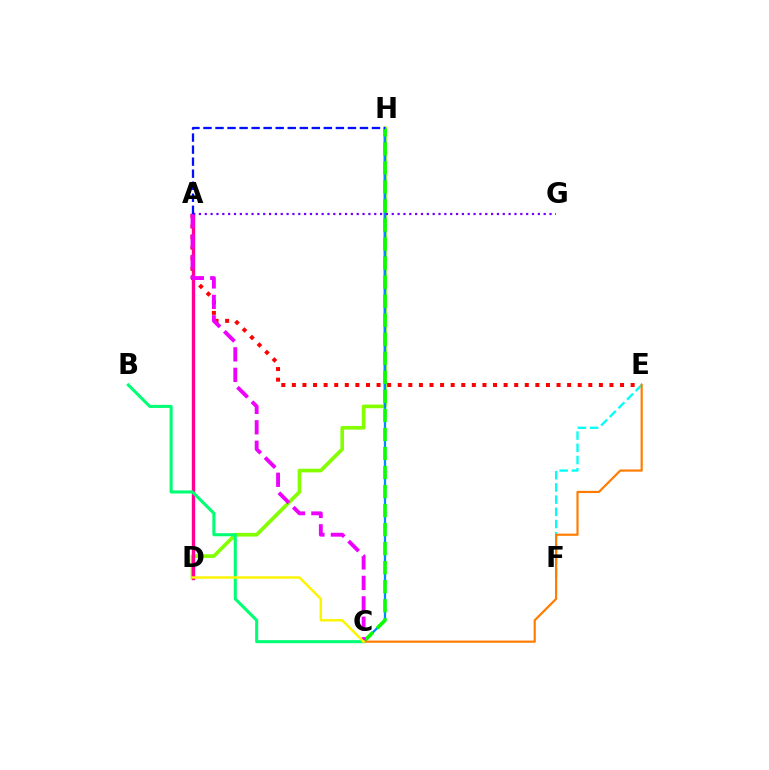{('A', 'E'): [{'color': '#ff0000', 'line_style': 'dotted', 'thickness': 2.88}], ('D', 'H'): [{'color': '#84ff00', 'line_style': 'solid', 'thickness': 2.63}], ('C', 'H'): [{'color': '#008cff', 'line_style': 'solid', 'thickness': 1.64}, {'color': '#08ff00', 'line_style': 'dashed', 'thickness': 2.59}], ('A', 'D'): [{'color': '#ff0094', 'line_style': 'solid', 'thickness': 2.44}], ('E', 'F'): [{'color': '#00fff6', 'line_style': 'dashed', 'thickness': 1.66}], ('A', 'C'): [{'color': '#ee00ff', 'line_style': 'dashed', 'thickness': 2.78}], ('A', 'G'): [{'color': '#7200ff', 'line_style': 'dotted', 'thickness': 1.59}], ('B', 'C'): [{'color': '#00ff74', 'line_style': 'solid', 'thickness': 2.21}], ('C', 'E'): [{'color': '#ff7c00', 'line_style': 'solid', 'thickness': 1.58}], ('C', 'D'): [{'color': '#fcf500', 'line_style': 'solid', 'thickness': 1.76}], ('A', 'H'): [{'color': '#0010ff', 'line_style': 'dashed', 'thickness': 1.64}]}